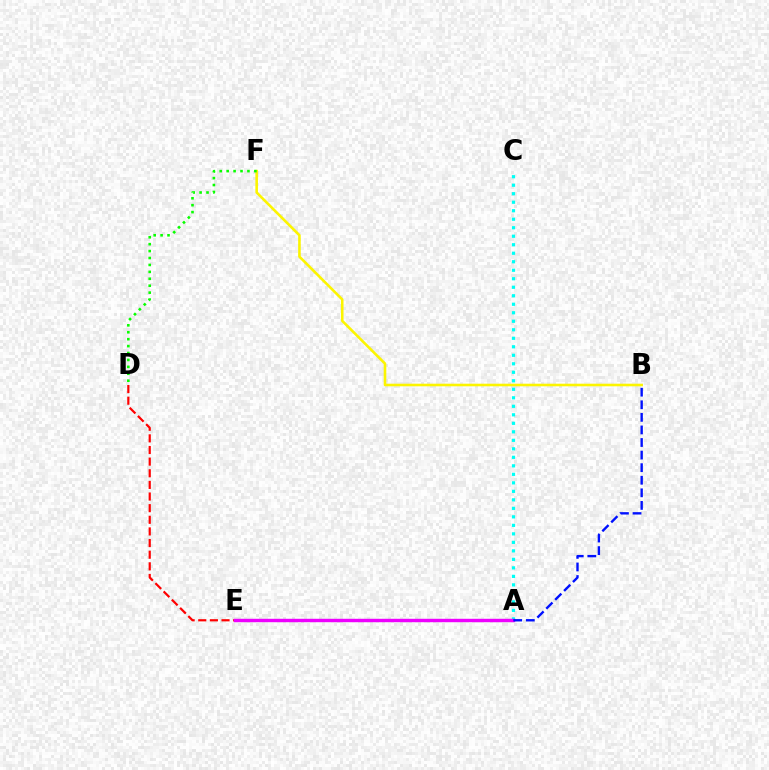{('D', 'E'): [{'color': '#ff0000', 'line_style': 'dashed', 'thickness': 1.58}], ('B', 'F'): [{'color': '#fcf500', 'line_style': 'solid', 'thickness': 1.87}], ('D', 'F'): [{'color': '#08ff00', 'line_style': 'dotted', 'thickness': 1.88}], ('A', 'C'): [{'color': '#00fff6', 'line_style': 'dotted', 'thickness': 2.31}], ('A', 'E'): [{'color': '#ee00ff', 'line_style': 'solid', 'thickness': 2.47}], ('A', 'B'): [{'color': '#0010ff', 'line_style': 'dashed', 'thickness': 1.71}]}